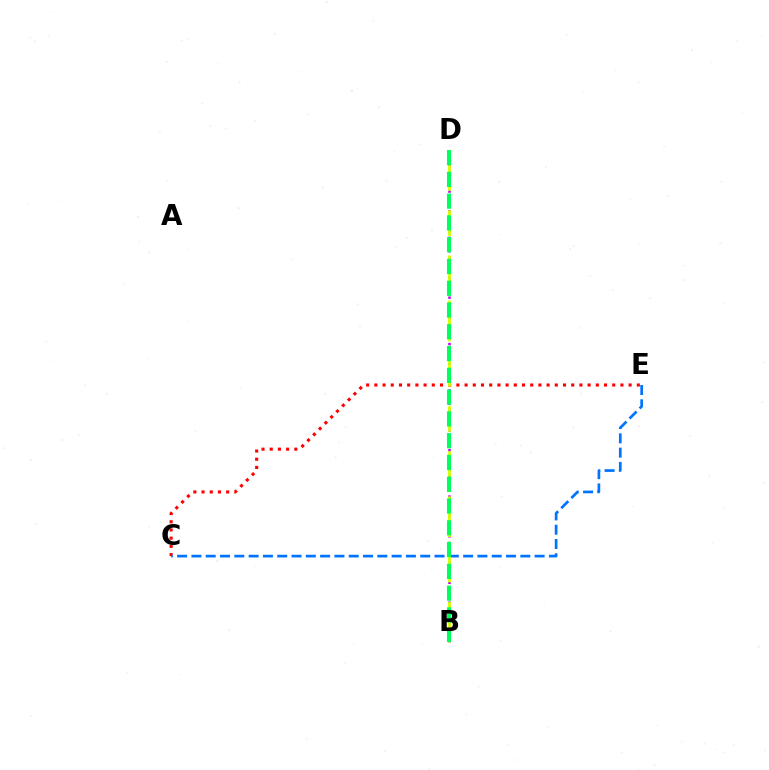{('C', 'E'): [{'color': '#ff0000', 'line_style': 'dotted', 'thickness': 2.23}, {'color': '#0074ff', 'line_style': 'dashed', 'thickness': 1.94}], ('B', 'D'): [{'color': '#b900ff', 'line_style': 'dotted', 'thickness': 1.8}, {'color': '#d1ff00', 'line_style': 'dashed', 'thickness': 2.05}, {'color': '#00ff5c', 'line_style': 'dashed', 'thickness': 2.96}]}